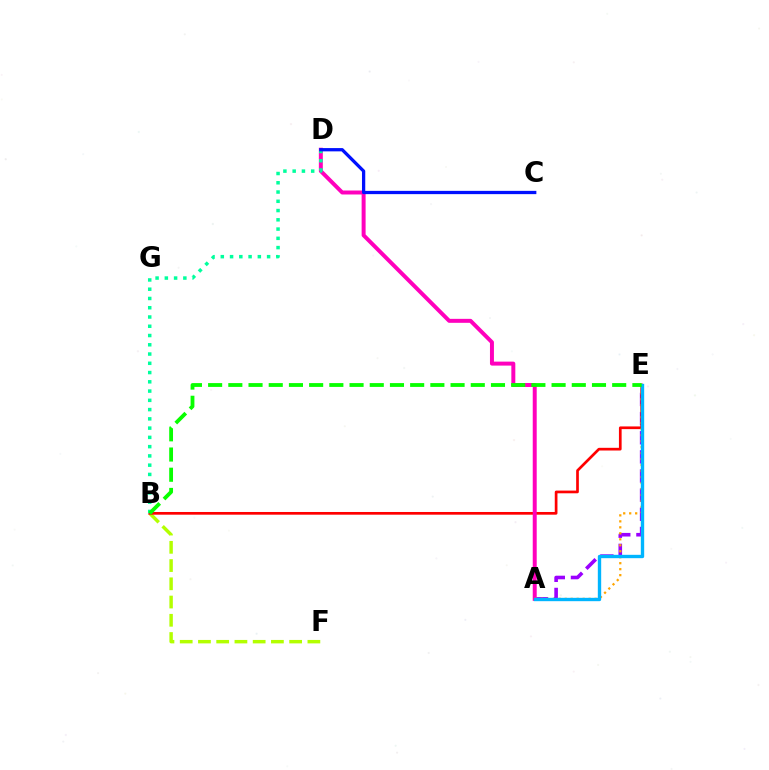{('B', 'F'): [{'color': '#b3ff00', 'line_style': 'dashed', 'thickness': 2.48}], ('A', 'E'): [{'color': '#9b00ff', 'line_style': 'dashed', 'thickness': 2.6}, {'color': '#ffa500', 'line_style': 'dotted', 'thickness': 1.62}, {'color': '#00b5ff', 'line_style': 'solid', 'thickness': 2.42}], ('B', 'E'): [{'color': '#ff0000', 'line_style': 'solid', 'thickness': 1.94}, {'color': '#08ff00', 'line_style': 'dashed', 'thickness': 2.74}], ('A', 'D'): [{'color': '#ff00bd', 'line_style': 'solid', 'thickness': 2.86}], ('B', 'D'): [{'color': '#00ff9d', 'line_style': 'dotted', 'thickness': 2.52}], ('C', 'D'): [{'color': '#0010ff', 'line_style': 'solid', 'thickness': 2.36}]}